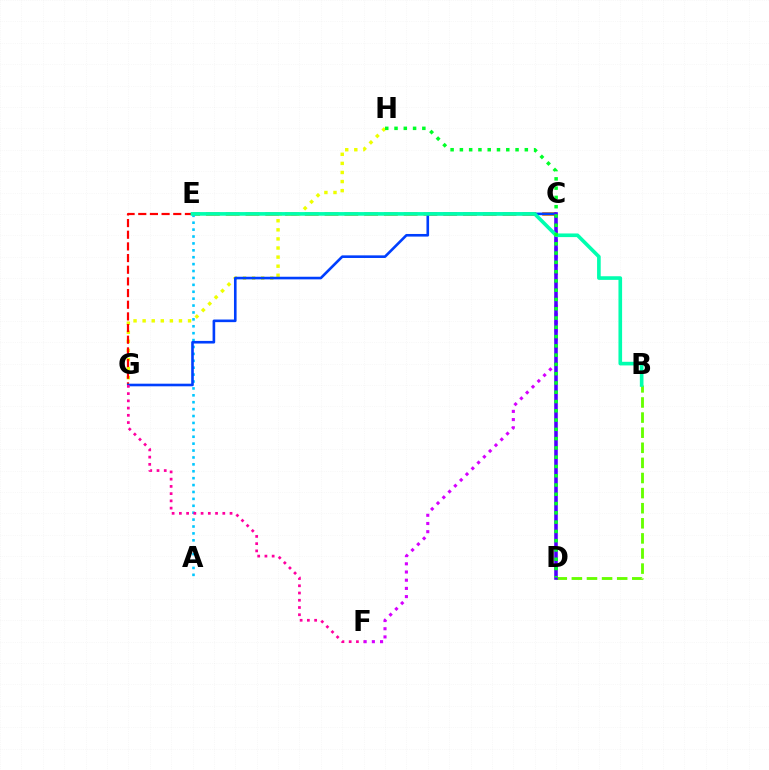{('C', 'E'): [{'color': '#ff8800', 'line_style': 'dashed', 'thickness': 2.69}], ('G', 'H'): [{'color': '#eeff00', 'line_style': 'dotted', 'thickness': 2.47}], ('E', 'G'): [{'color': '#ff0000', 'line_style': 'dashed', 'thickness': 1.58}], ('C', 'F'): [{'color': '#d600ff', 'line_style': 'dotted', 'thickness': 2.23}], ('A', 'E'): [{'color': '#00c7ff', 'line_style': 'dotted', 'thickness': 1.88}], ('C', 'G'): [{'color': '#003fff', 'line_style': 'solid', 'thickness': 1.88}], ('B', 'D'): [{'color': '#66ff00', 'line_style': 'dashed', 'thickness': 2.05}], ('C', 'D'): [{'color': '#4f00ff', 'line_style': 'solid', 'thickness': 2.58}], ('F', 'G'): [{'color': '#ff00a0', 'line_style': 'dotted', 'thickness': 1.97}], ('B', 'E'): [{'color': '#00ffaf', 'line_style': 'solid', 'thickness': 2.62}], ('D', 'H'): [{'color': '#00ff27', 'line_style': 'dotted', 'thickness': 2.52}]}